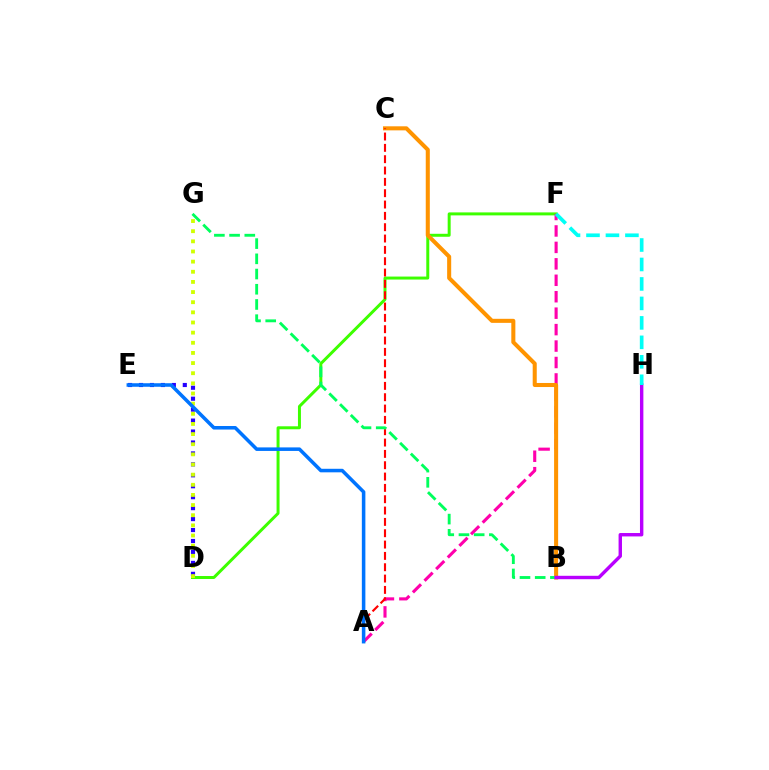{('D', 'F'): [{'color': '#3dff00', 'line_style': 'solid', 'thickness': 2.14}], ('D', 'E'): [{'color': '#2500ff', 'line_style': 'dotted', 'thickness': 2.97}], ('A', 'F'): [{'color': '#ff00ac', 'line_style': 'dashed', 'thickness': 2.23}], ('B', 'C'): [{'color': '#ff9400', 'line_style': 'solid', 'thickness': 2.92}], ('A', 'C'): [{'color': '#ff0000', 'line_style': 'dashed', 'thickness': 1.54}], ('D', 'G'): [{'color': '#d1ff00', 'line_style': 'dotted', 'thickness': 2.76}], ('B', 'G'): [{'color': '#00ff5c', 'line_style': 'dashed', 'thickness': 2.07}], ('B', 'H'): [{'color': '#b900ff', 'line_style': 'solid', 'thickness': 2.45}], ('A', 'E'): [{'color': '#0074ff', 'line_style': 'solid', 'thickness': 2.55}], ('F', 'H'): [{'color': '#00fff6', 'line_style': 'dashed', 'thickness': 2.64}]}